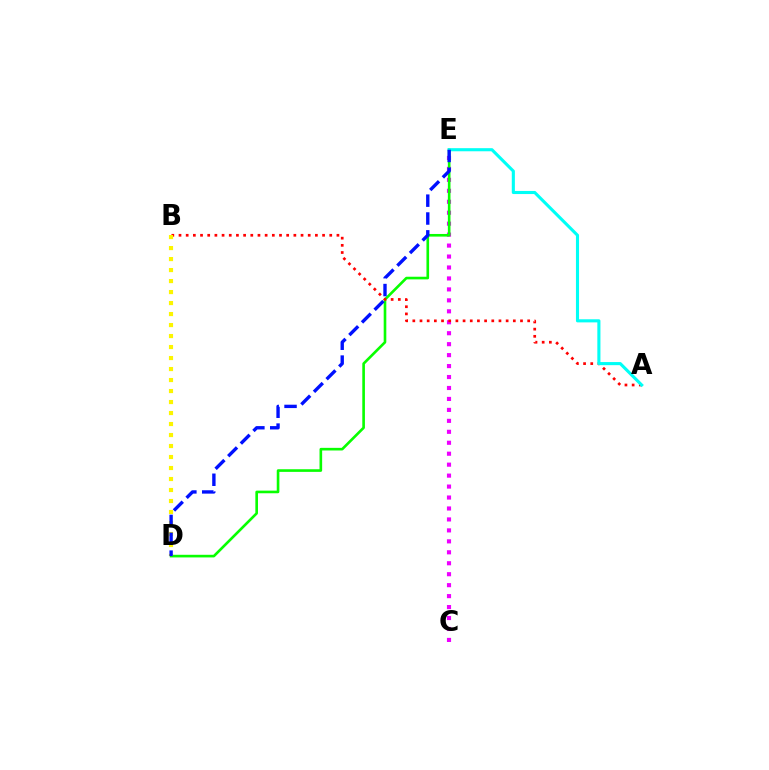{('C', 'E'): [{'color': '#ee00ff', 'line_style': 'dotted', 'thickness': 2.98}], ('D', 'E'): [{'color': '#08ff00', 'line_style': 'solid', 'thickness': 1.9}, {'color': '#0010ff', 'line_style': 'dashed', 'thickness': 2.43}], ('A', 'B'): [{'color': '#ff0000', 'line_style': 'dotted', 'thickness': 1.95}], ('A', 'E'): [{'color': '#00fff6', 'line_style': 'solid', 'thickness': 2.23}], ('B', 'D'): [{'color': '#fcf500', 'line_style': 'dotted', 'thickness': 2.99}]}